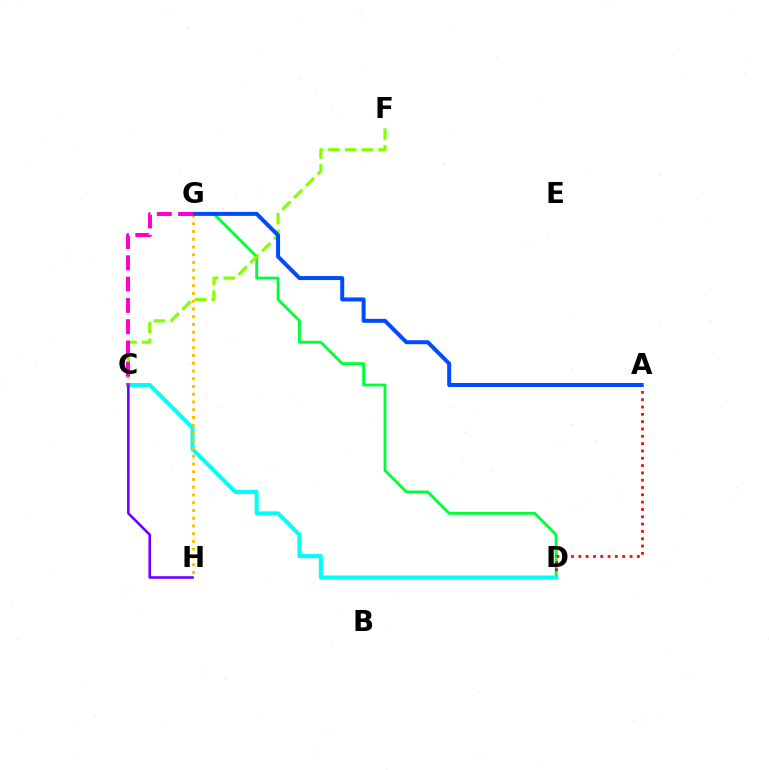{('D', 'G'): [{'color': '#00ff39', 'line_style': 'solid', 'thickness': 2.05}], ('A', 'D'): [{'color': '#ff0000', 'line_style': 'dotted', 'thickness': 1.99}], ('C', 'D'): [{'color': '#00fff6', 'line_style': 'solid', 'thickness': 2.91}], ('C', 'F'): [{'color': '#84ff00', 'line_style': 'dashed', 'thickness': 2.26}], ('G', 'H'): [{'color': '#ffbd00', 'line_style': 'dotted', 'thickness': 2.11}], ('C', 'H'): [{'color': '#7200ff', 'line_style': 'solid', 'thickness': 1.87}], ('A', 'G'): [{'color': '#004bff', 'line_style': 'solid', 'thickness': 2.87}], ('C', 'G'): [{'color': '#ff00cf', 'line_style': 'dashed', 'thickness': 2.89}]}